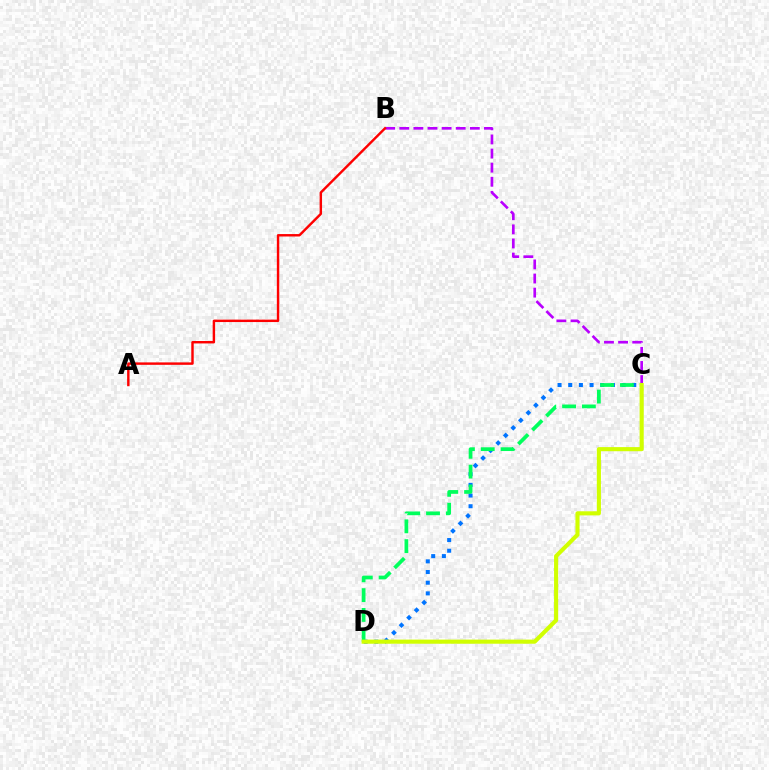{('C', 'D'): [{'color': '#0074ff', 'line_style': 'dotted', 'thickness': 2.9}, {'color': '#00ff5c', 'line_style': 'dashed', 'thickness': 2.69}, {'color': '#d1ff00', 'line_style': 'solid', 'thickness': 2.96}], ('B', 'C'): [{'color': '#b900ff', 'line_style': 'dashed', 'thickness': 1.92}], ('A', 'B'): [{'color': '#ff0000', 'line_style': 'solid', 'thickness': 1.75}]}